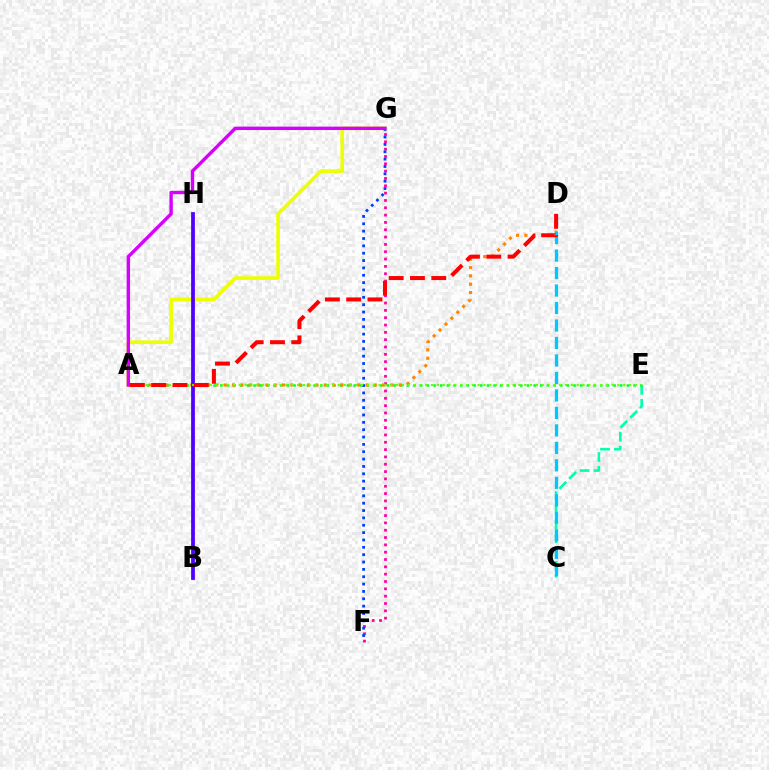{('C', 'E'): [{'color': '#00ffaf', 'line_style': 'dashed', 'thickness': 1.89}], ('F', 'G'): [{'color': '#ff00a0', 'line_style': 'dotted', 'thickness': 1.99}, {'color': '#003fff', 'line_style': 'dotted', 'thickness': 2.0}], ('A', 'E'): [{'color': '#00ff27', 'line_style': 'dotted', 'thickness': 1.81}, {'color': '#66ff00', 'line_style': 'dotted', 'thickness': 1.58}], ('A', 'G'): [{'color': '#eeff00', 'line_style': 'solid', 'thickness': 2.63}, {'color': '#d600ff', 'line_style': 'solid', 'thickness': 2.45}], ('A', 'D'): [{'color': '#ff8800', 'line_style': 'dotted', 'thickness': 2.27}, {'color': '#ff0000', 'line_style': 'dashed', 'thickness': 2.89}], ('B', 'H'): [{'color': '#4f00ff', 'line_style': 'solid', 'thickness': 2.7}], ('C', 'D'): [{'color': '#00c7ff', 'line_style': 'dashed', 'thickness': 2.37}]}